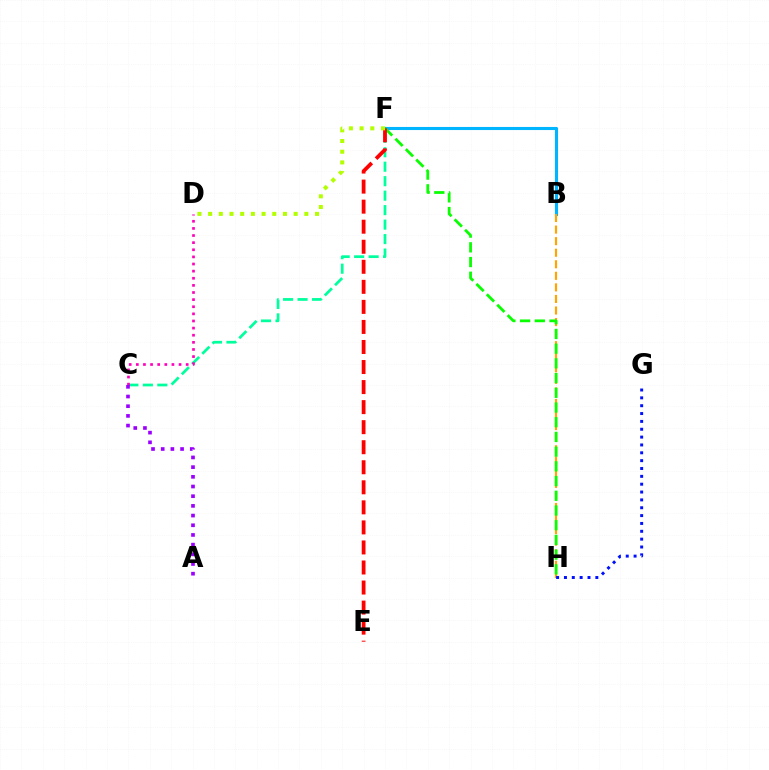{('B', 'F'): [{'color': '#00b5ff', 'line_style': 'solid', 'thickness': 2.23}], ('B', 'H'): [{'color': '#ffa500', 'line_style': 'dashed', 'thickness': 1.57}], ('C', 'F'): [{'color': '#00ff9d', 'line_style': 'dashed', 'thickness': 1.97}], ('F', 'H'): [{'color': '#08ff00', 'line_style': 'dashed', 'thickness': 2.0}], ('C', 'D'): [{'color': '#ff00bd', 'line_style': 'dotted', 'thickness': 1.93}], ('E', 'F'): [{'color': '#ff0000', 'line_style': 'dashed', 'thickness': 2.72}], ('A', 'C'): [{'color': '#9b00ff', 'line_style': 'dotted', 'thickness': 2.63}], ('G', 'H'): [{'color': '#0010ff', 'line_style': 'dotted', 'thickness': 2.13}], ('D', 'F'): [{'color': '#b3ff00', 'line_style': 'dotted', 'thickness': 2.9}]}